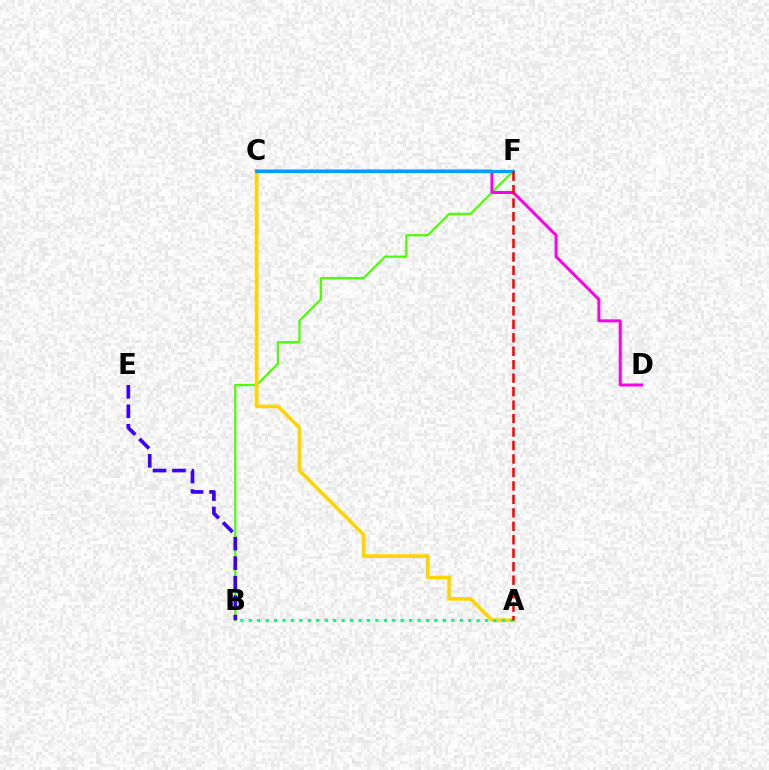{('B', 'F'): [{'color': '#4fff00', 'line_style': 'solid', 'thickness': 1.62}], ('A', 'C'): [{'color': '#ffd500', 'line_style': 'solid', 'thickness': 2.61}], ('C', 'D'): [{'color': '#ff00ed', 'line_style': 'solid', 'thickness': 2.16}], ('C', 'F'): [{'color': '#009eff', 'line_style': 'solid', 'thickness': 2.36}], ('B', 'E'): [{'color': '#3700ff', 'line_style': 'dashed', 'thickness': 2.65}], ('A', 'B'): [{'color': '#00ff86', 'line_style': 'dotted', 'thickness': 2.29}], ('A', 'F'): [{'color': '#ff0000', 'line_style': 'dashed', 'thickness': 1.83}]}